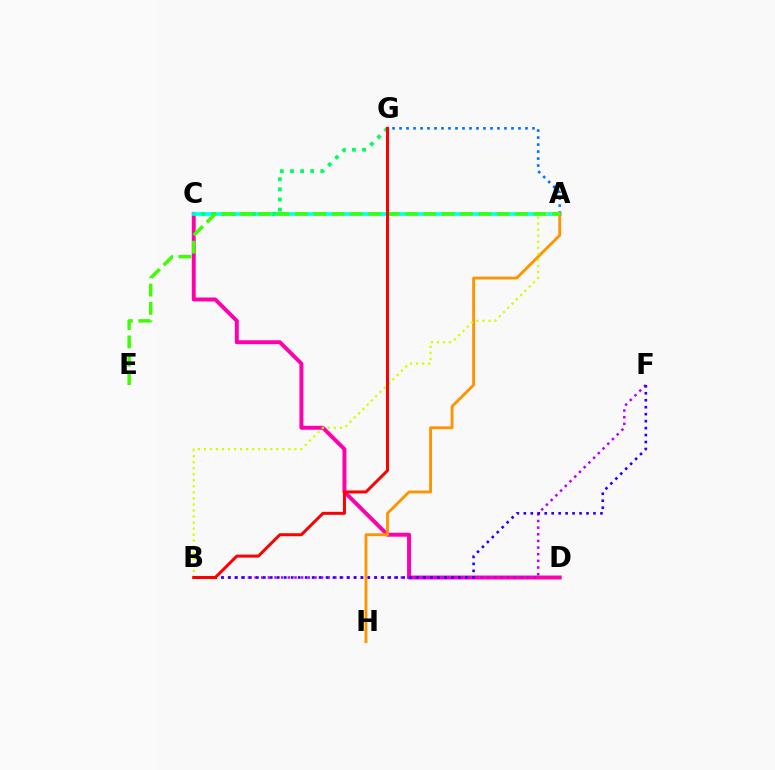{('C', 'D'): [{'color': '#ff00ac', 'line_style': 'solid', 'thickness': 2.83}], ('B', 'F'): [{'color': '#b900ff', 'line_style': 'dotted', 'thickness': 1.81}, {'color': '#2500ff', 'line_style': 'dotted', 'thickness': 1.89}], ('A', 'G'): [{'color': '#0074ff', 'line_style': 'dotted', 'thickness': 1.9}], ('A', 'C'): [{'color': '#00fff6', 'line_style': 'solid', 'thickness': 2.67}], ('C', 'G'): [{'color': '#00ff5c', 'line_style': 'dotted', 'thickness': 2.75}], ('A', 'H'): [{'color': '#ff9400', 'line_style': 'solid', 'thickness': 2.05}], ('A', 'B'): [{'color': '#d1ff00', 'line_style': 'dotted', 'thickness': 1.64}], ('A', 'E'): [{'color': '#3dff00', 'line_style': 'dashed', 'thickness': 2.49}], ('B', 'G'): [{'color': '#ff0000', 'line_style': 'solid', 'thickness': 2.15}]}